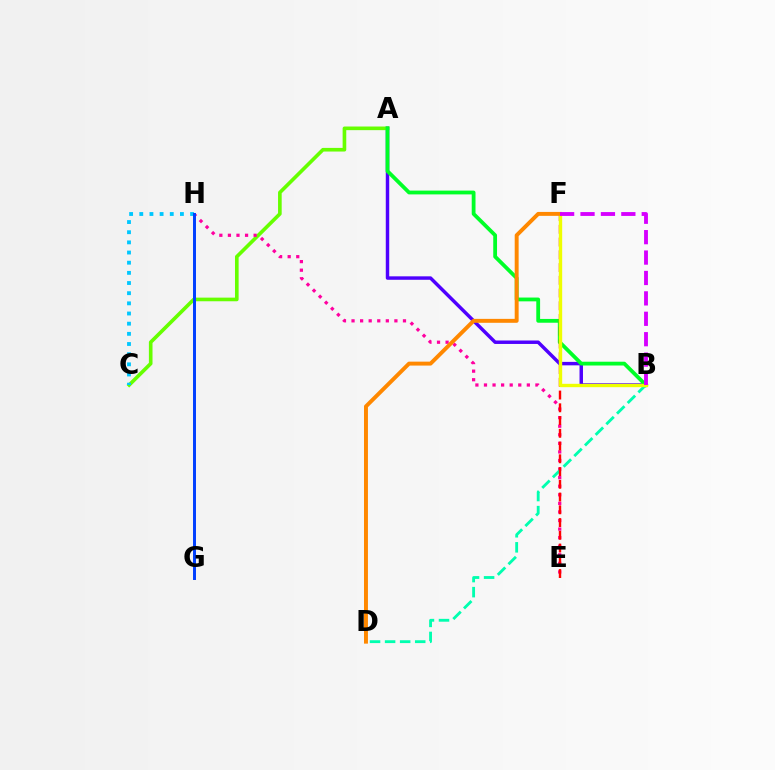{('A', 'B'): [{'color': '#4f00ff', 'line_style': 'solid', 'thickness': 2.48}, {'color': '#00ff27', 'line_style': 'solid', 'thickness': 2.73}], ('A', 'C'): [{'color': '#66ff00', 'line_style': 'solid', 'thickness': 2.62}], ('E', 'H'): [{'color': '#ff00a0', 'line_style': 'dotted', 'thickness': 2.33}], ('C', 'H'): [{'color': '#00c7ff', 'line_style': 'dotted', 'thickness': 2.76}], ('B', 'D'): [{'color': '#00ffaf', 'line_style': 'dashed', 'thickness': 2.05}], ('E', 'F'): [{'color': '#ff0000', 'line_style': 'dashed', 'thickness': 1.73}], ('B', 'F'): [{'color': '#eeff00', 'line_style': 'solid', 'thickness': 2.42}, {'color': '#d600ff', 'line_style': 'dashed', 'thickness': 2.77}], ('D', 'F'): [{'color': '#ff8800', 'line_style': 'solid', 'thickness': 2.83}], ('G', 'H'): [{'color': '#003fff', 'line_style': 'solid', 'thickness': 2.14}]}